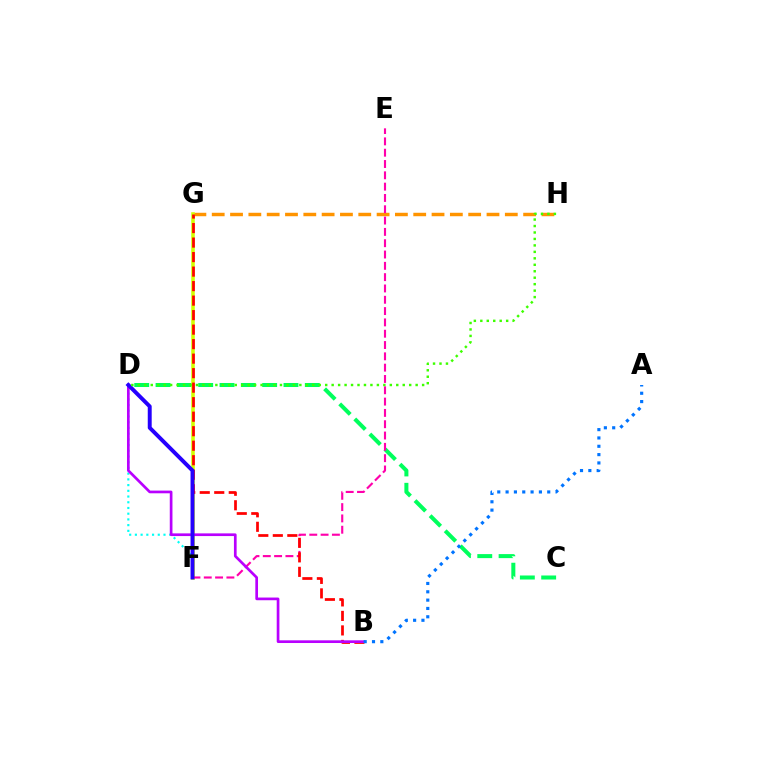{('G', 'H'): [{'color': '#ff9400', 'line_style': 'dashed', 'thickness': 2.49}], ('C', 'D'): [{'color': '#00ff5c', 'line_style': 'dashed', 'thickness': 2.9}], ('F', 'G'): [{'color': '#d1ff00', 'line_style': 'solid', 'thickness': 2.56}], ('D', 'F'): [{'color': '#00fff6', 'line_style': 'dotted', 'thickness': 1.55}, {'color': '#2500ff', 'line_style': 'solid', 'thickness': 2.83}], ('E', 'F'): [{'color': '#ff00ac', 'line_style': 'dashed', 'thickness': 1.54}], ('B', 'G'): [{'color': '#ff0000', 'line_style': 'dashed', 'thickness': 1.97}], ('B', 'D'): [{'color': '#b900ff', 'line_style': 'solid', 'thickness': 1.94}], ('D', 'H'): [{'color': '#3dff00', 'line_style': 'dotted', 'thickness': 1.76}], ('A', 'B'): [{'color': '#0074ff', 'line_style': 'dotted', 'thickness': 2.26}]}